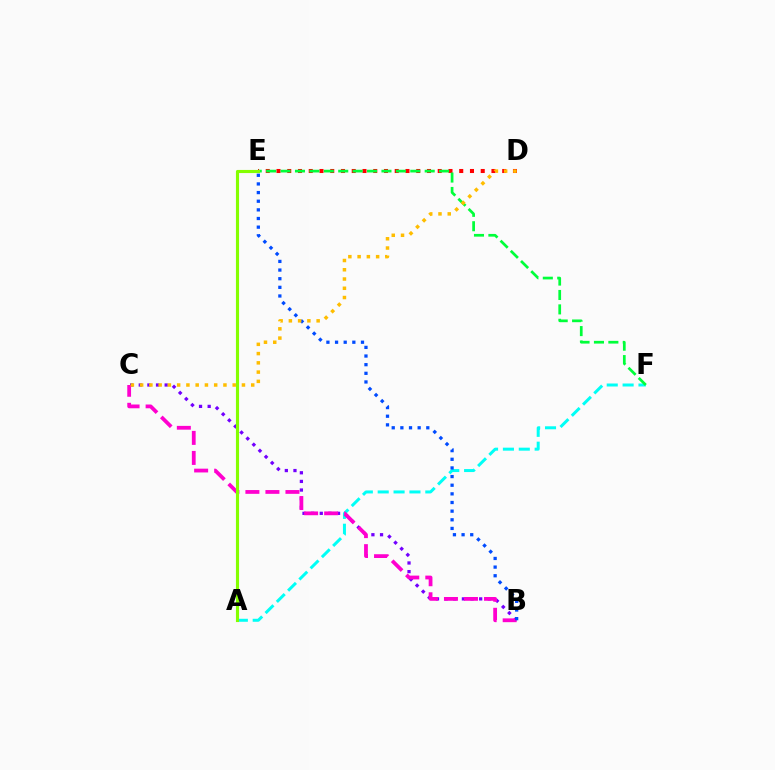{('A', 'F'): [{'color': '#00fff6', 'line_style': 'dashed', 'thickness': 2.16}], ('B', 'C'): [{'color': '#7200ff', 'line_style': 'dotted', 'thickness': 2.35}, {'color': '#ff00cf', 'line_style': 'dashed', 'thickness': 2.72}], ('D', 'E'): [{'color': '#ff0000', 'line_style': 'dotted', 'thickness': 2.92}], ('E', 'F'): [{'color': '#00ff39', 'line_style': 'dashed', 'thickness': 1.96}], ('A', 'E'): [{'color': '#84ff00', 'line_style': 'solid', 'thickness': 2.25}], ('B', 'E'): [{'color': '#004bff', 'line_style': 'dotted', 'thickness': 2.35}], ('C', 'D'): [{'color': '#ffbd00', 'line_style': 'dotted', 'thickness': 2.52}]}